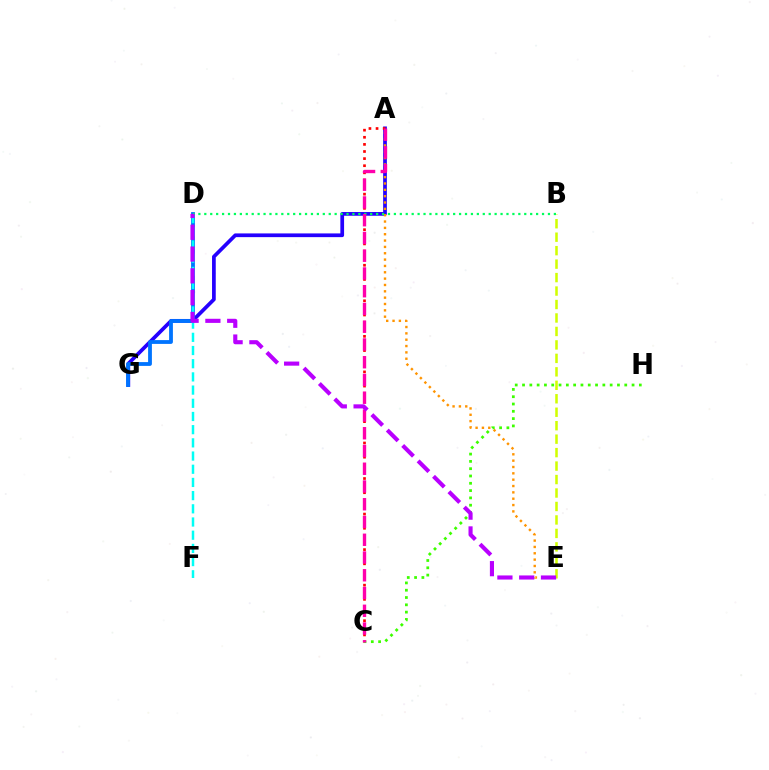{('A', 'G'): [{'color': '#2500ff', 'line_style': 'solid', 'thickness': 2.68}], ('A', 'E'): [{'color': '#ff9400', 'line_style': 'dotted', 'thickness': 1.72}], ('A', 'C'): [{'color': '#ff0000', 'line_style': 'dotted', 'thickness': 1.93}, {'color': '#ff00ac', 'line_style': 'dashed', 'thickness': 2.41}], ('B', 'E'): [{'color': '#d1ff00', 'line_style': 'dashed', 'thickness': 1.83}], ('D', 'G'): [{'color': '#0074ff', 'line_style': 'solid', 'thickness': 2.74}], ('C', 'H'): [{'color': '#3dff00', 'line_style': 'dotted', 'thickness': 1.98}], ('D', 'F'): [{'color': '#00fff6', 'line_style': 'dashed', 'thickness': 1.79}], ('B', 'D'): [{'color': '#00ff5c', 'line_style': 'dotted', 'thickness': 1.61}], ('D', 'E'): [{'color': '#b900ff', 'line_style': 'dashed', 'thickness': 2.96}]}